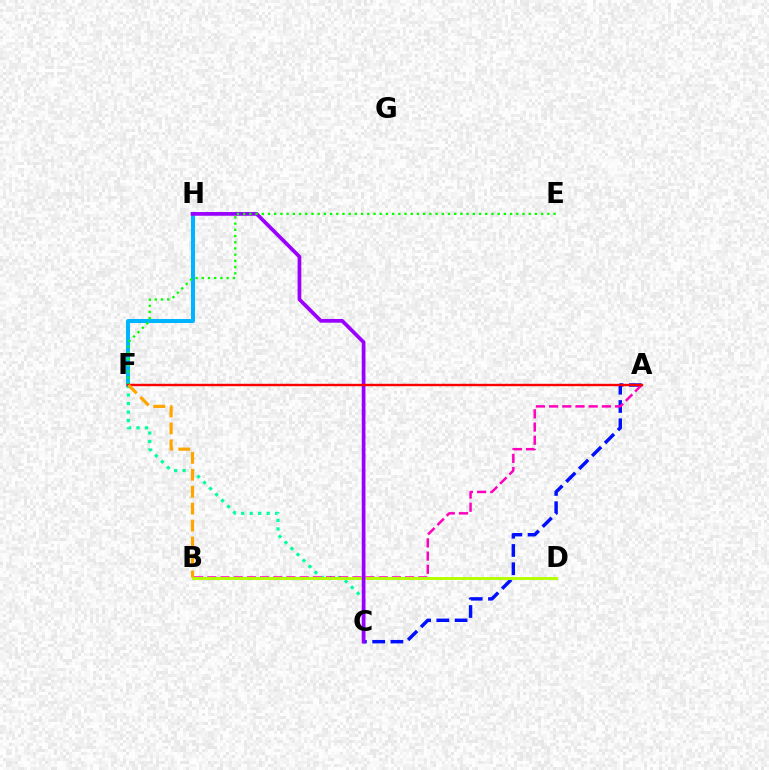{('A', 'C'): [{'color': '#0010ff', 'line_style': 'dashed', 'thickness': 2.48}], ('C', 'F'): [{'color': '#00ff9d', 'line_style': 'dotted', 'thickness': 2.3}], ('A', 'B'): [{'color': '#ff00bd', 'line_style': 'dashed', 'thickness': 1.79}], ('B', 'D'): [{'color': '#b3ff00', 'line_style': 'solid', 'thickness': 2.1}], ('F', 'H'): [{'color': '#00b5ff', 'line_style': 'solid', 'thickness': 2.9}], ('C', 'H'): [{'color': '#9b00ff', 'line_style': 'solid', 'thickness': 2.68}], ('E', 'F'): [{'color': '#08ff00', 'line_style': 'dotted', 'thickness': 1.69}], ('A', 'F'): [{'color': '#ff0000', 'line_style': 'solid', 'thickness': 1.73}], ('B', 'F'): [{'color': '#ffa500', 'line_style': 'dashed', 'thickness': 2.3}]}